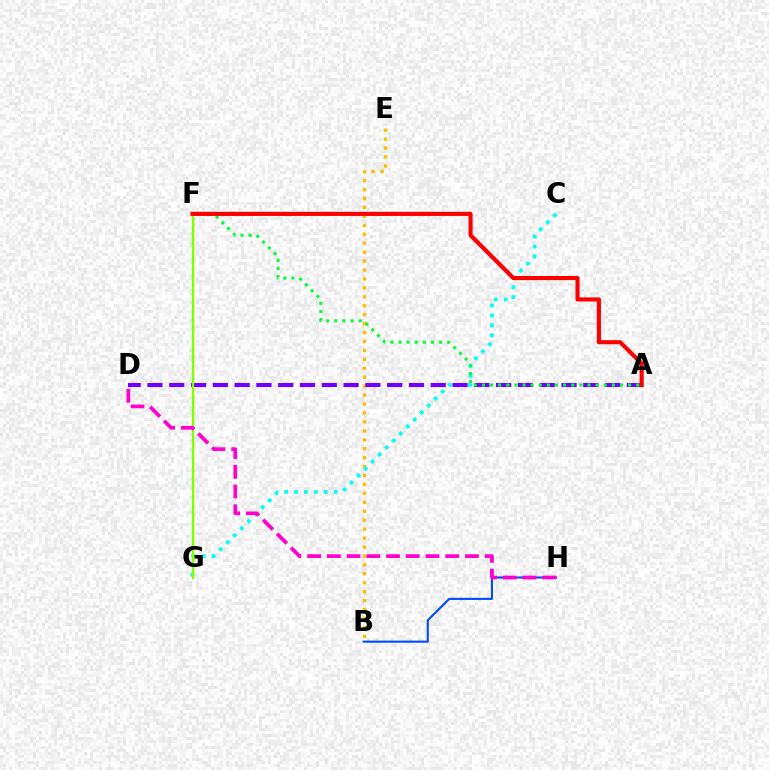{('B', 'E'): [{'color': '#ffbd00', 'line_style': 'dotted', 'thickness': 2.43}], ('C', 'G'): [{'color': '#00fff6', 'line_style': 'dotted', 'thickness': 2.69}], ('B', 'H'): [{'color': '#004bff', 'line_style': 'solid', 'thickness': 1.51}], ('A', 'D'): [{'color': '#7200ff', 'line_style': 'dashed', 'thickness': 2.96}], ('F', 'G'): [{'color': '#84ff00', 'line_style': 'solid', 'thickness': 1.73}], ('D', 'H'): [{'color': '#ff00cf', 'line_style': 'dashed', 'thickness': 2.68}], ('A', 'F'): [{'color': '#00ff39', 'line_style': 'dotted', 'thickness': 2.21}, {'color': '#ff0000', 'line_style': 'solid', 'thickness': 2.97}]}